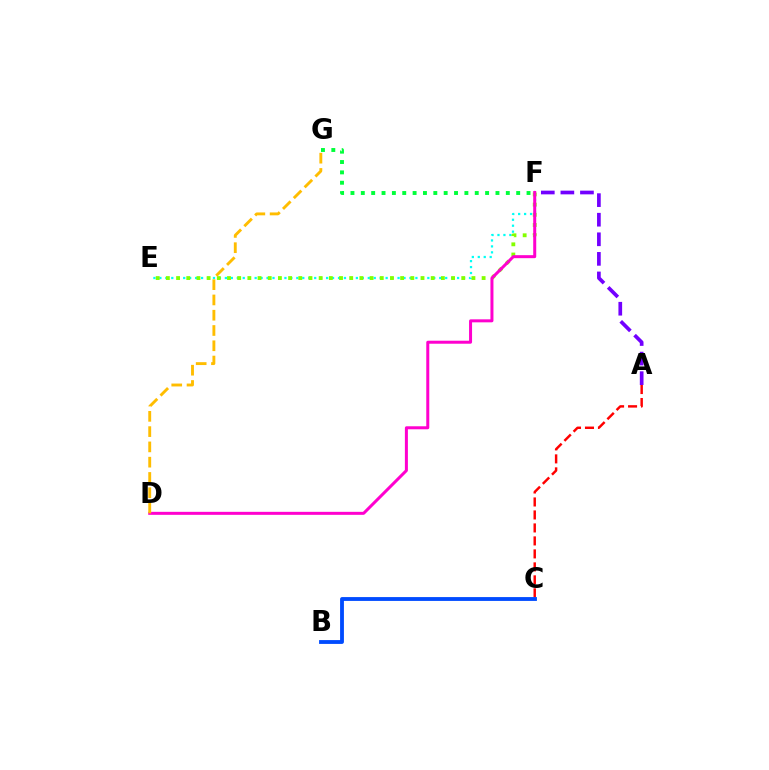{('E', 'F'): [{'color': '#00fff6', 'line_style': 'dotted', 'thickness': 1.62}, {'color': '#84ff00', 'line_style': 'dotted', 'thickness': 2.77}], ('A', 'F'): [{'color': '#7200ff', 'line_style': 'dashed', 'thickness': 2.66}], ('D', 'F'): [{'color': '#ff00cf', 'line_style': 'solid', 'thickness': 2.16}], ('A', 'C'): [{'color': '#ff0000', 'line_style': 'dashed', 'thickness': 1.76}], ('F', 'G'): [{'color': '#00ff39', 'line_style': 'dotted', 'thickness': 2.81}], ('D', 'G'): [{'color': '#ffbd00', 'line_style': 'dashed', 'thickness': 2.08}], ('B', 'C'): [{'color': '#004bff', 'line_style': 'solid', 'thickness': 2.76}]}